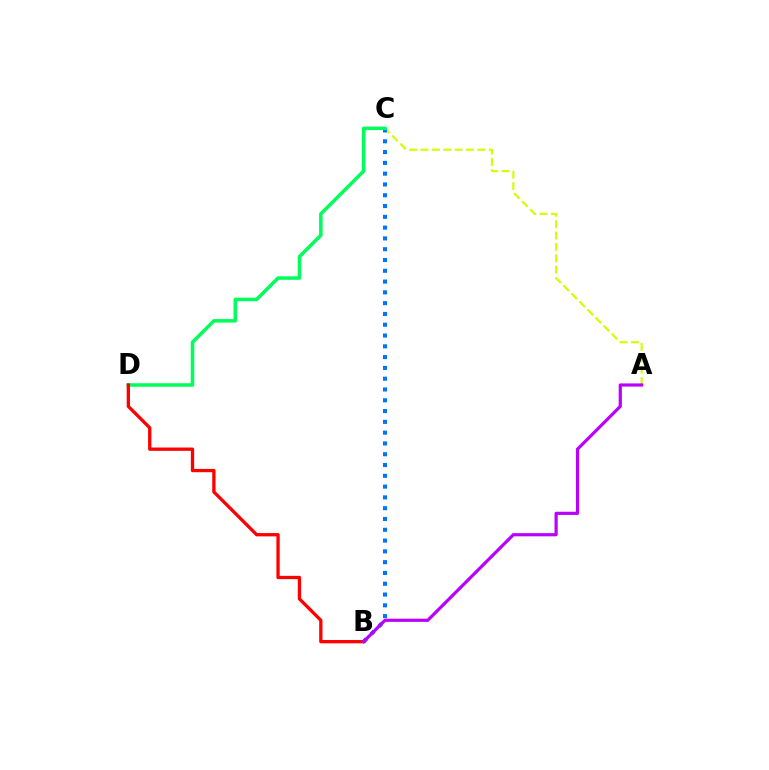{('A', 'C'): [{'color': '#d1ff00', 'line_style': 'dashed', 'thickness': 1.55}], ('B', 'C'): [{'color': '#0074ff', 'line_style': 'dotted', 'thickness': 2.93}], ('C', 'D'): [{'color': '#00ff5c', 'line_style': 'solid', 'thickness': 2.53}], ('B', 'D'): [{'color': '#ff0000', 'line_style': 'solid', 'thickness': 2.38}], ('A', 'B'): [{'color': '#b900ff', 'line_style': 'solid', 'thickness': 2.29}]}